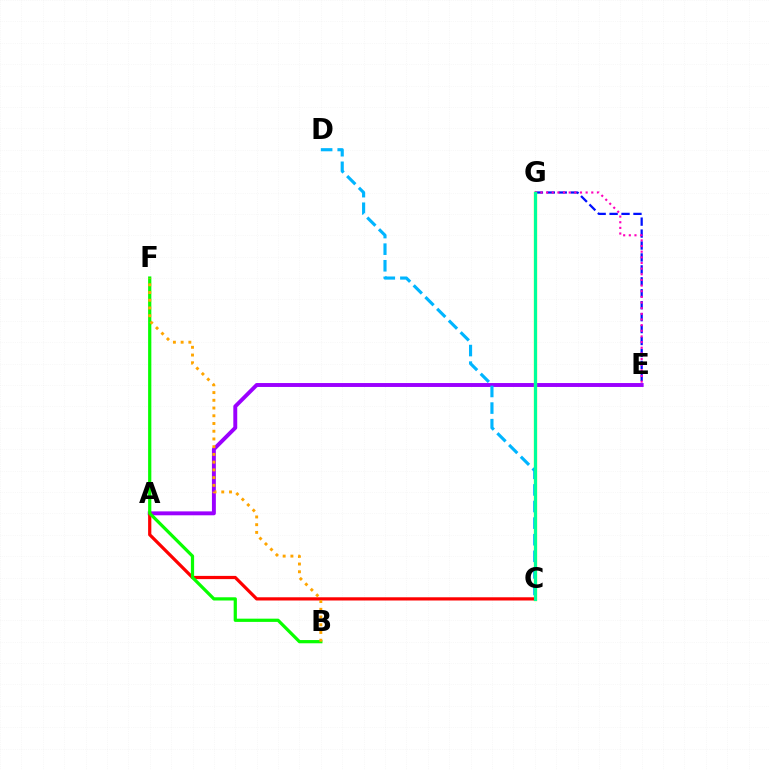{('E', 'G'): [{'color': '#0010ff', 'line_style': 'dashed', 'thickness': 1.62}, {'color': '#ff00bd', 'line_style': 'dotted', 'thickness': 1.53}], ('A', 'E'): [{'color': '#9b00ff', 'line_style': 'solid', 'thickness': 2.82}], ('C', 'G'): [{'color': '#b3ff00', 'line_style': 'solid', 'thickness': 2.4}, {'color': '#00ff9d', 'line_style': 'solid', 'thickness': 2.2}], ('A', 'C'): [{'color': '#ff0000', 'line_style': 'solid', 'thickness': 2.32}], ('C', 'D'): [{'color': '#00b5ff', 'line_style': 'dashed', 'thickness': 2.25}], ('B', 'F'): [{'color': '#08ff00', 'line_style': 'solid', 'thickness': 2.32}, {'color': '#ffa500', 'line_style': 'dotted', 'thickness': 2.1}]}